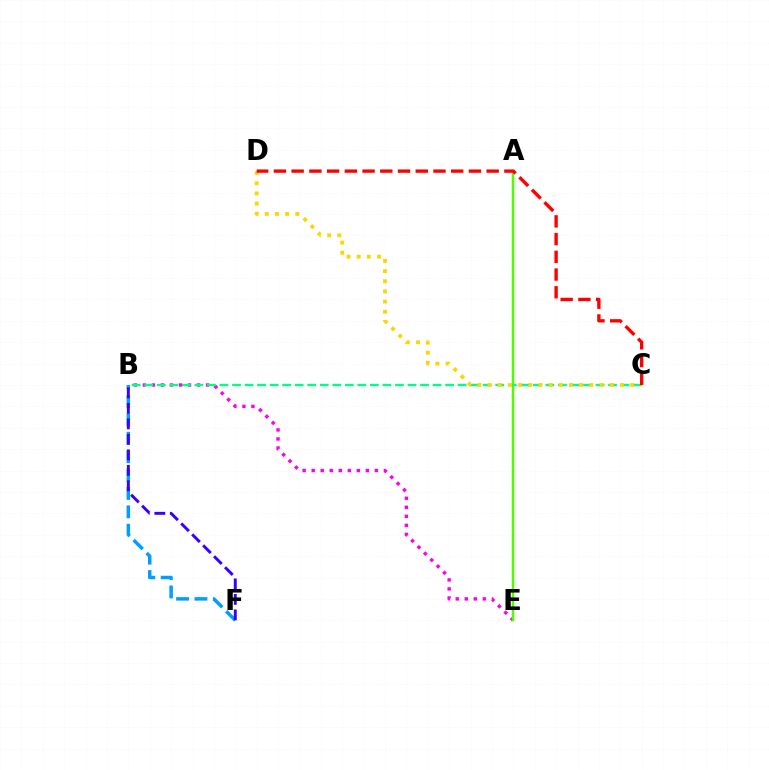{('B', 'E'): [{'color': '#ff00ed', 'line_style': 'dotted', 'thickness': 2.45}], ('B', 'F'): [{'color': '#009eff', 'line_style': 'dashed', 'thickness': 2.5}, {'color': '#3700ff', 'line_style': 'dashed', 'thickness': 2.1}], ('A', 'E'): [{'color': '#4fff00', 'line_style': 'solid', 'thickness': 1.79}], ('B', 'C'): [{'color': '#00ff86', 'line_style': 'dashed', 'thickness': 1.7}], ('C', 'D'): [{'color': '#ffd500', 'line_style': 'dotted', 'thickness': 2.77}, {'color': '#ff0000', 'line_style': 'dashed', 'thickness': 2.41}]}